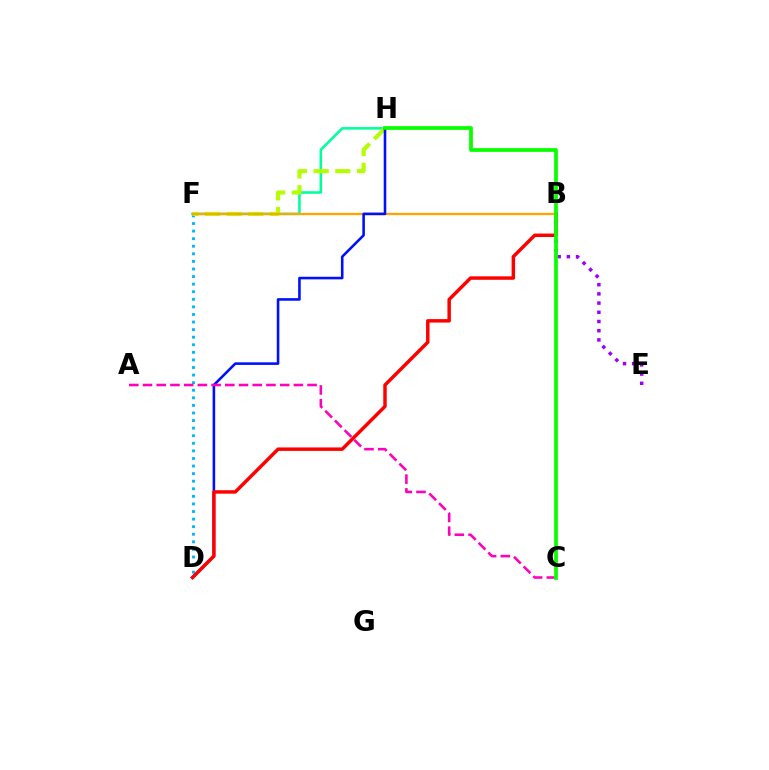{('F', 'H'): [{'color': '#00ff9d', 'line_style': 'solid', 'thickness': 1.85}, {'color': '#b3ff00', 'line_style': 'dashed', 'thickness': 2.94}], ('D', 'F'): [{'color': '#00b5ff', 'line_style': 'dotted', 'thickness': 2.06}], ('B', 'E'): [{'color': '#9b00ff', 'line_style': 'dotted', 'thickness': 2.5}], ('B', 'F'): [{'color': '#ffa500', 'line_style': 'solid', 'thickness': 1.65}], ('D', 'H'): [{'color': '#0010ff', 'line_style': 'solid', 'thickness': 1.86}], ('A', 'C'): [{'color': '#ff00bd', 'line_style': 'dashed', 'thickness': 1.86}], ('B', 'D'): [{'color': '#ff0000', 'line_style': 'solid', 'thickness': 2.49}], ('C', 'H'): [{'color': '#08ff00', 'line_style': 'solid', 'thickness': 2.7}]}